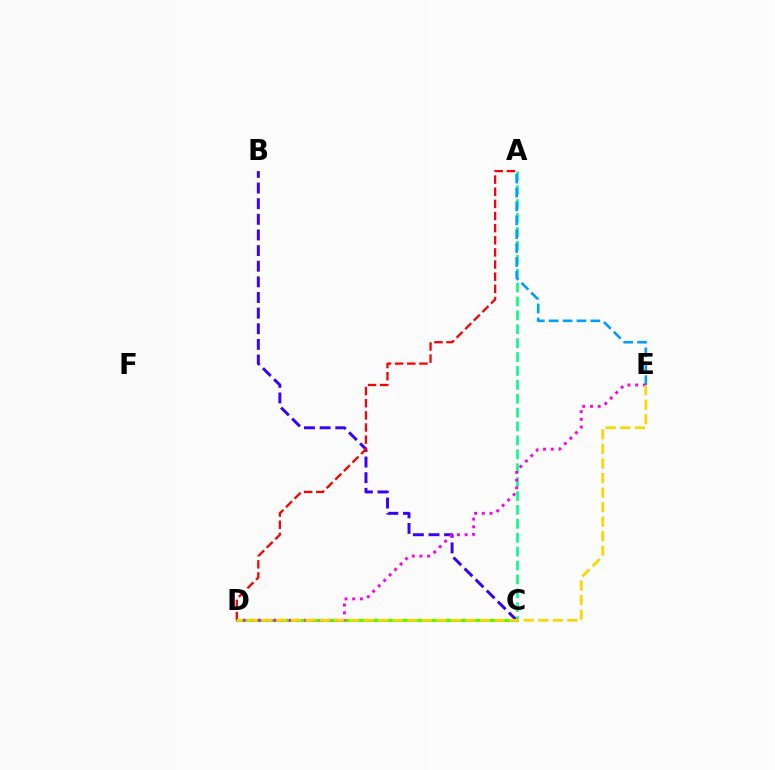{('B', 'C'): [{'color': '#3700ff', 'line_style': 'dashed', 'thickness': 2.12}], ('A', 'C'): [{'color': '#00ff86', 'line_style': 'dashed', 'thickness': 1.89}], ('C', 'D'): [{'color': '#4fff00', 'line_style': 'solid', 'thickness': 2.21}], ('A', 'E'): [{'color': '#009eff', 'line_style': 'dashed', 'thickness': 1.89}], ('A', 'D'): [{'color': '#ff0000', 'line_style': 'dashed', 'thickness': 1.65}], ('D', 'E'): [{'color': '#ff00ed', 'line_style': 'dotted', 'thickness': 2.1}, {'color': '#ffd500', 'line_style': 'dashed', 'thickness': 1.98}]}